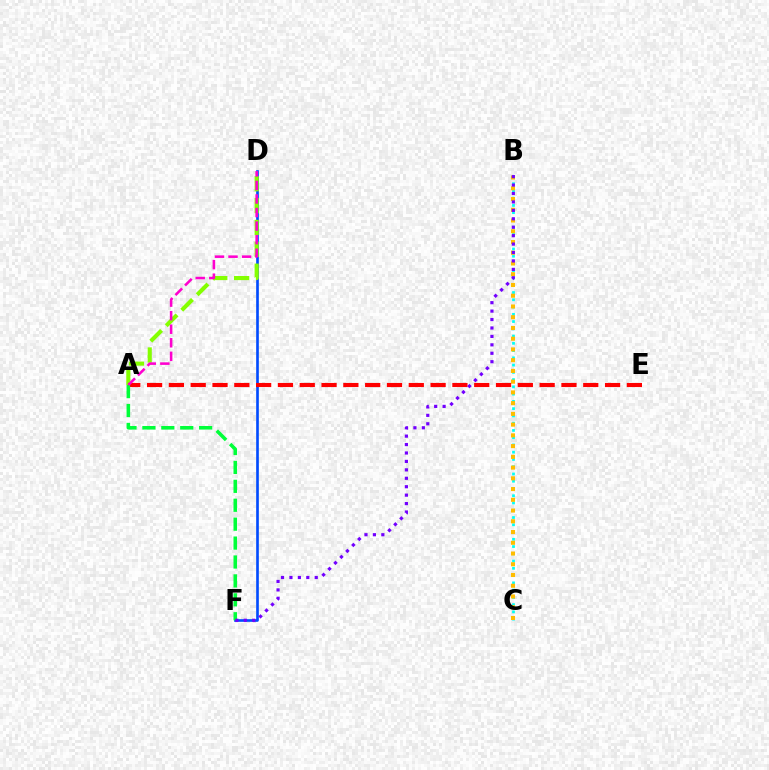{('D', 'F'): [{'color': '#004bff', 'line_style': 'solid', 'thickness': 1.91}], ('A', 'D'): [{'color': '#84ff00', 'line_style': 'dashed', 'thickness': 2.97}, {'color': '#ff00cf', 'line_style': 'dashed', 'thickness': 1.84}], ('B', 'C'): [{'color': '#00fff6', 'line_style': 'dotted', 'thickness': 1.97}, {'color': '#ffbd00', 'line_style': 'dotted', 'thickness': 2.92}], ('A', 'E'): [{'color': '#ff0000', 'line_style': 'dashed', 'thickness': 2.96}], ('A', 'F'): [{'color': '#00ff39', 'line_style': 'dashed', 'thickness': 2.57}], ('B', 'F'): [{'color': '#7200ff', 'line_style': 'dotted', 'thickness': 2.29}]}